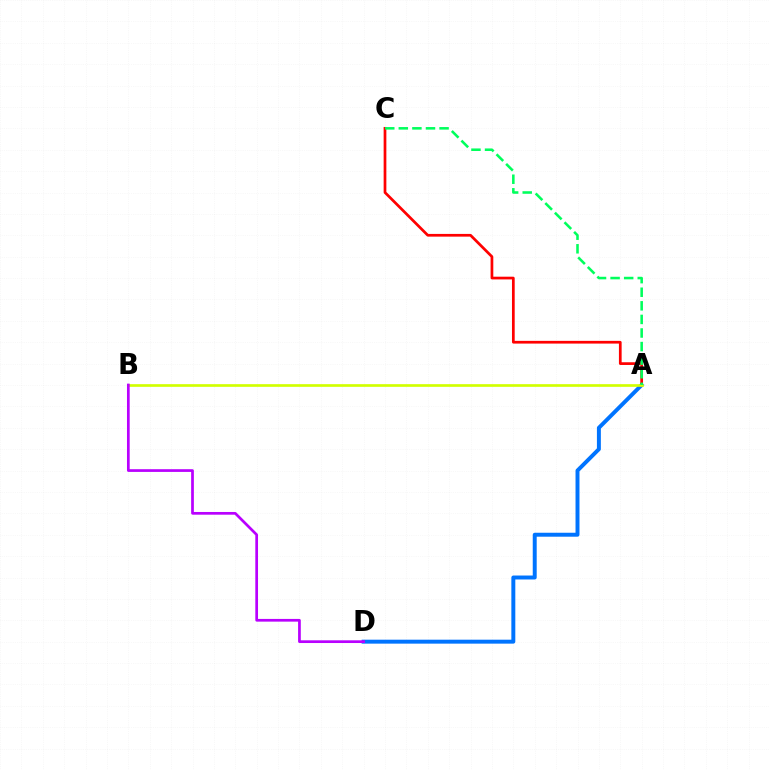{('A', 'D'): [{'color': '#0074ff', 'line_style': 'solid', 'thickness': 2.85}], ('A', 'C'): [{'color': '#ff0000', 'line_style': 'solid', 'thickness': 1.96}, {'color': '#00ff5c', 'line_style': 'dashed', 'thickness': 1.85}], ('A', 'B'): [{'color': '#d1ff00', 'line_style': 'solid', 'thickness': 1.92}], ('B', 'D'): [{'color': '#b900ff', 'line_style': 'solid', 'thickness': 1.96}]}